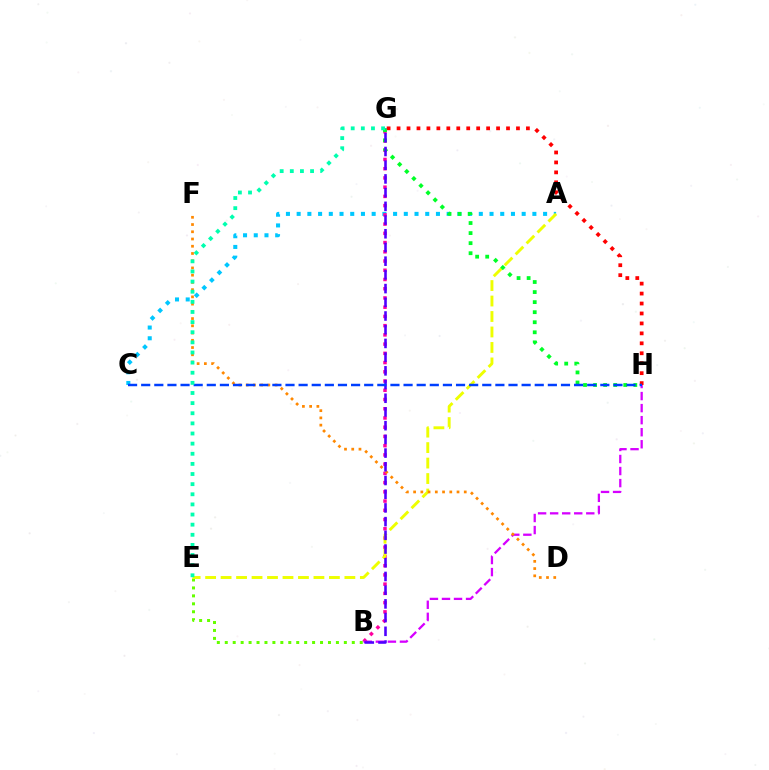{('B', 'E'): [{'color': '#66ff00', 'line_style': 'dotted', 'thickness': 2.16}], ('A', 'C'): [{'color': '#00c7ff', 'line_style': 'dotted', 'thickness': 2.91}], ('B', 'G'): [{'color': '#ff00a0', 'line_style': 'dotted', 'thickness': 2.51}, {'color': '#4f00ff', 'line_style': 'dashed', 'thickness': 1.86}], ('A', 'E'): [{'color': '#eeff00', 'line_style': 'dashed', 'thickness': 2.1}], ('G', 'H'): [{'color': '#ff0000', 'line_style': 'dotted', 'thickness': 2.7}, {'color': '#00ff27', 'line_style': 'dotted', 'thickness': 2.73}], ('B', 'H'): [{'color': '#d600ff', 'line_style': 'dashed', 'thickness': 1.64}], ('D', 'F'): [{'color': '#ff8800', 'line_style': 'dotted', 'thickness': 1.97}], ('C', 'H'): [{'color': '#003fff', 'line_style': 'dashed', 'thickness': 1.78}], ('E', 'G'): [{'color': '#00ffaf', 'line_style': 'dotted', 'thickness': 2.75}]}